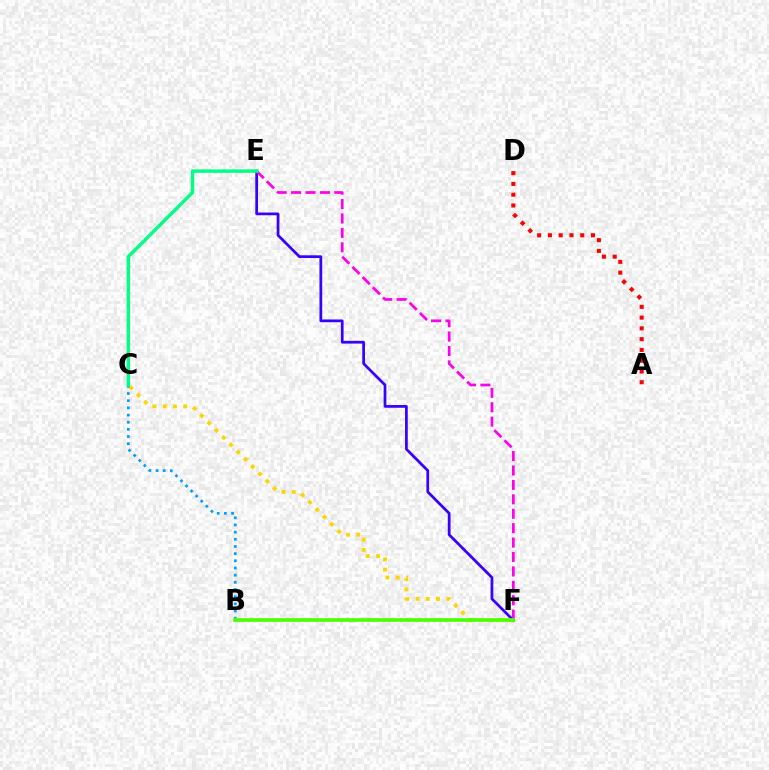{('C', 'F'): [{'color': '#ffd500', 'line_style': 'dotted', 'thickness': 2.79}], ('A', 'D'): [{'color': '#ff0000', 'line_style': 'dotted', 'thickness': 2.93}], ('E', 'F'): [{'color': '#3700ff', 'line_style': 'solid', 'thickness': 1.97}, {'color': '#ff00ed', 'line_style': 'dashed', 'thickness': 1.96}], ('B', 'C'): [{'color': '#009eff', 'line_style': 'dotted', 'thickness': 1.95}], ('B', 'F'): [{'color': '#4fff00', 'line_style': 'solid', 'thickness': 2.69}], ('C', 'E'): [{'color': '#00ff86', 'line_style': 'solid', 'thickness': 2.47}]}